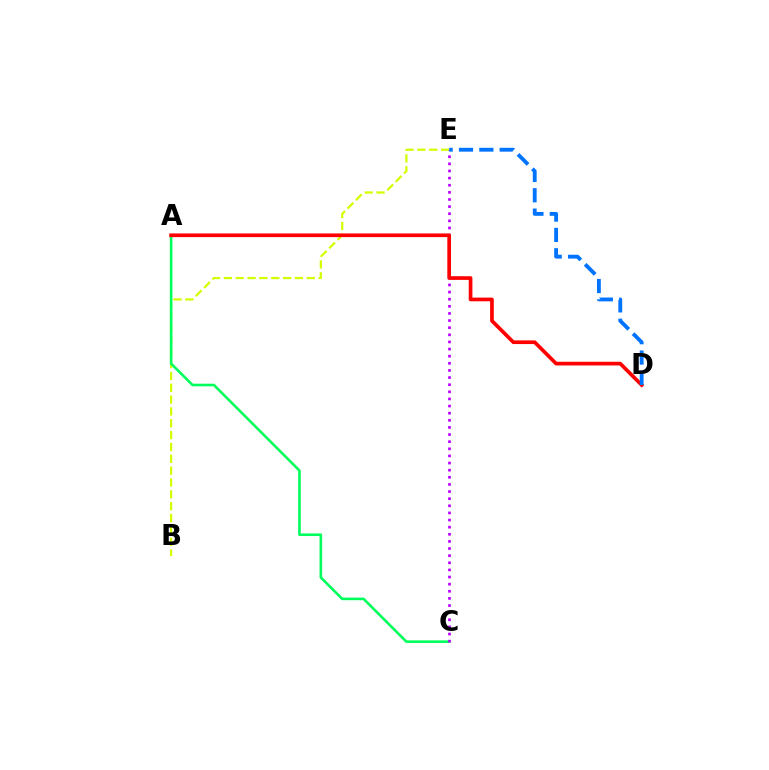{('B', 'E'): [{'color': '#d1ff00', 'line_style': 'dashed', 'thickness': 1.61}], ('A', 'C'): [{'color': '#00ff5c', 'line_style': 'solid', 'thickness': 1.88}], ('C', 'E'): [{'color': '#b900ff', 'line_style': 'dotted', 'thickness': 1.94}], ('A', 'D'): [{'color': '#ff0000', 'line_style': 'solid', 'thickness': 2.66}], ('D', 'E'): [{'color': '#0074ff', 'line_style': 'dashed', 'thickness': 2.76}]}